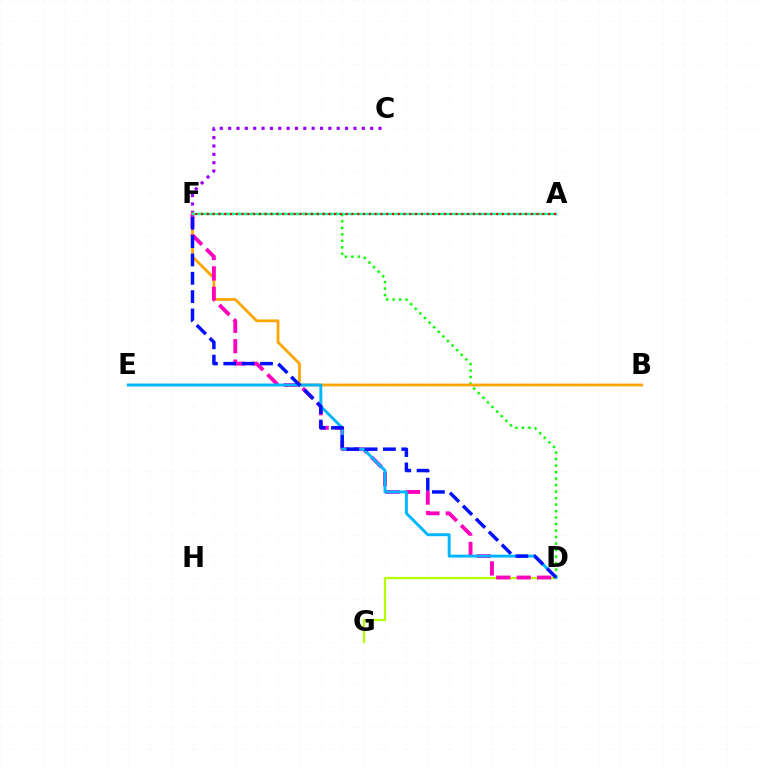{('C', 'F'): [{'color': '#9b00ff', 'line_style': 'dotted', 'thickness': 2.27}], ('D', 'F'): [{'color': '#08ff00', 'line_style': 'dotted', 'thickness': 1.77}, {'color': '#ff00bd', 'line_style': 'dashed', 'thickness': 2.77}, {'color': '#0010ff', 'line_style': 'dashed', 'thickness': 2.49}], ('D', 'G'): [{'color': '#b3ff00', 'line_style': 'solid', 'thickness': 1.6}], ('B', 'F'): [{'color': '#ffa500', 'line_style': 'solid', 'thickness': 2.0}], ('D', 'E'): [{'color': '#00b5ff', 'line_style': 'solid', 'thickness': 2.11}], ('A', 'F'): [{'color': '#00ff9d', 'line_style': 'solid', 'thickness': 1.68}, {'color': '#ff0000', 'line_style': 'dotted', 'thickness': 1.57}]}